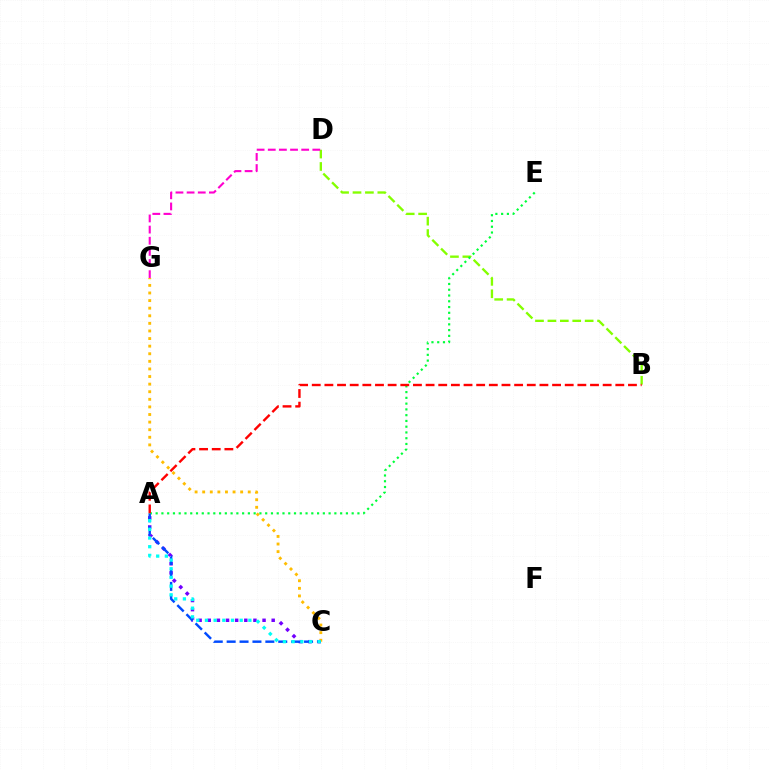{('A', 'C'): [{'color': '#7200ff', 'line_style': 'dotted', 'thickness': 2.48}, {'color': '#004bff', 'line_style': 'dashed', 'thickness': 1.75}, {'color': '#00fff6', 'line_style': 'dotted', 'thickness': 2.36}], ('B', 'D'): [{'color': '#84ff00', 'line_style': 'dashed', 'thickness': 1.69}], ('D', 'G'): [{'color': '#ff00cf', 'line_style': 'dashed', 'thickness': 1.51}], ('A', 'E'): [{'color': '#00ff39', 'line_style': 'dotted', 'thickness': 1.57}], ('C', 'G'): [{'color': '#ffbd00', 'line_style': 'dotted', 'thickness': 2.06}], ('A', 'B'): [{'color': '#ff0000', 'line_style': 'dashed', 'thickness': 1.72}]}